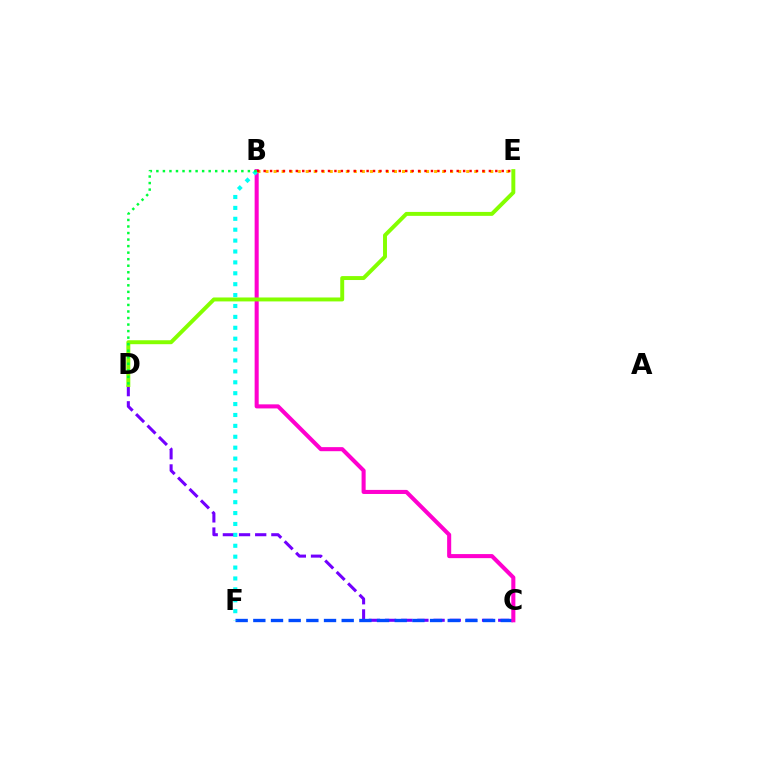{('C', 'D'): [{'color': '#7200ff', 'line_style': 'dashed', 'thickness': 2.2}], ('C', 'F'): [{'color': '#004bff', 'line_style': 'dashed', 'thickness': 2.4}], ('B', 'C'): [{'color': '#ff00cf', 'line_style': 'solid', 'thickness': 2.93}], ('D', 'E'): [{'color': '#84ff00', 'line_style': 'solid', 'thickness': 2.84}], ('B', 'F'): [{'color': '#00fff6', 'line_style': 'dotted', 'thickness': 2.96}], ('B', 'D'): [{'color': '#00ff39', 'line_style': 'dotted', 'thickness': 1.78}], ('B', 'E'): [{'color': '#ffbd00', 'line_style': 'dotted', 'thickness': 2.18}, {'color': '#ff0000', 'line_style': 'dotted', 'thickness': 1.75}]}